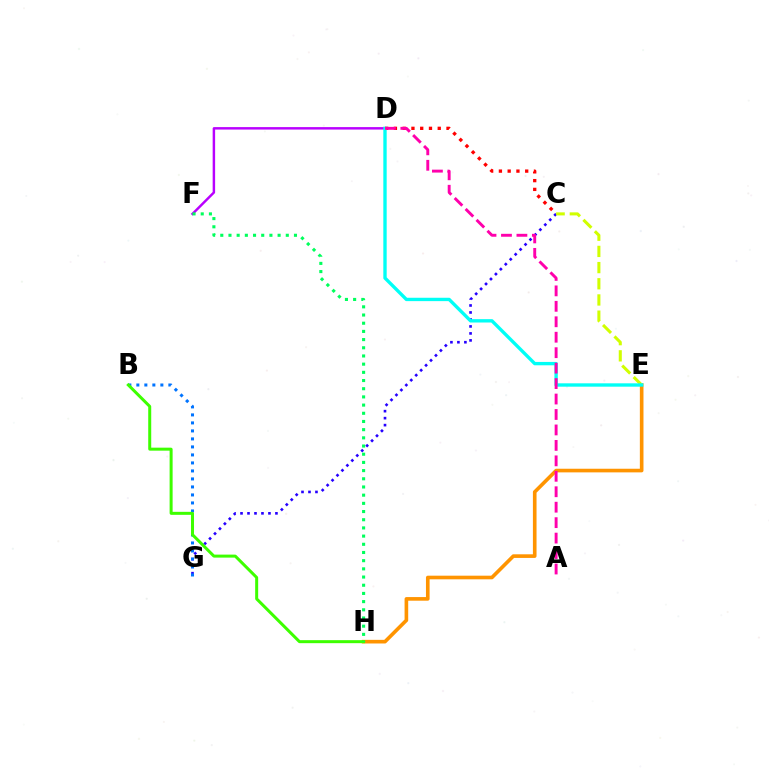{('C', 'D'): [{'color': '#ff0000', 'line_style': 'dotted', 'thickness': 2.38}], ('C', 'G'): [{'color': '#2500ff', 'line_style': 'dotted', 'thickness': 1.9}], ('E', 'H'): [{'color': '#ff9400', 'line_style': 'solid', 'thickness': 2.61}], ('C', 'E'): [{'color': '#d1ff00', 'line_style': 'dashed', 'thickness': 2.2}], ('D', 'F'): [{'color': '#b900ff', 'line_style': 'solid', 'thickness': 1.77}], ('D', 'E'): [{'color': '#00fff6', 'line_style': 'solid', 'thickness': 2.42}], ('B', 'G'): [{'color': '#0074ff', 'line_style': 'dotted', 'thickness': 2.17}], ('B', 'H'): [{'color': '#3dff00', 'line_style': 'solid', 'thickness': 2.16}], ('F', 'H'): [{'color': '#00ff5c', 'line_style': 'dotted', 'thickness': 2.22}], ('A', 'D'): [{'color': '#ff00ac', 'line_style': 'dashed', 'thickness': 2.1}]}